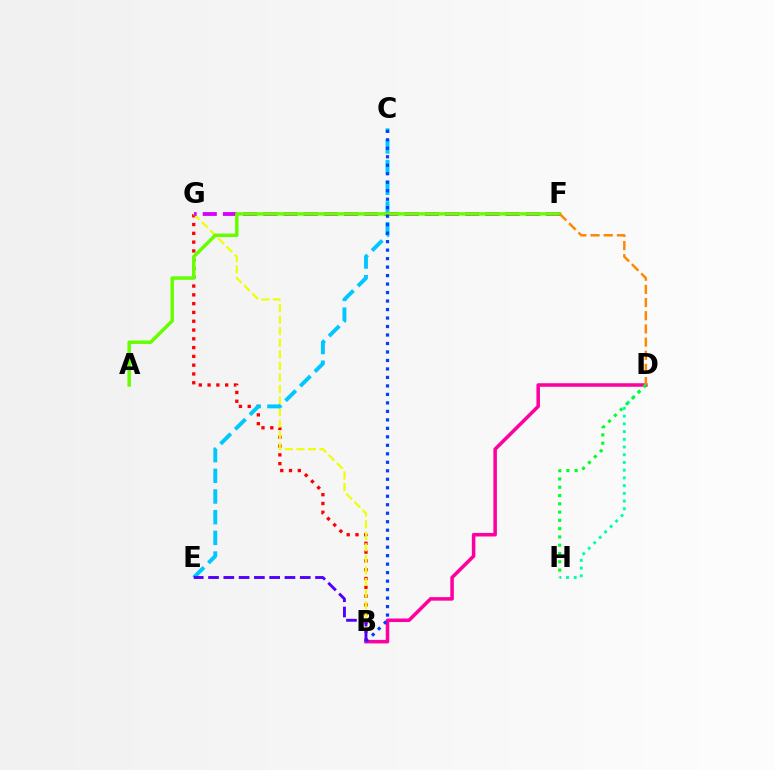{('D', 'H'): [{'color': '#00ffaf', 'line_style': 'dotted', 'thickness': 2.1}, {'color': '#00ff27', 'line_style': 'dotted', 'thickness': 2.25}], ('B', 'G'): [{'color': '#ff0000', 'line_style': 'dotted', 'thickness': 2.39}, {'color': '#eeff00', 'line_style': 'dashed', 'thickness': 1.57}], ('B', 'D'): [{'color': '#ff00a0', 'line_style': 'solid', 'thickness': 2.54}], ('C', 'E'): [{'color': '#00c7ff', 'line_style': 'dashed', 'thickness': 2.81}], ('F', 'G'): [{'color': '#d600ff', 'line_style': 'dashed', 'thickness': 2.74}], ('A', 'F'): [{'color': '#66ff00', 'line_style': 'solid', 'thickness': 2.51}], ('B', 'C'): [{'color': '#003fff', 'line_style': 'dotted', 'thickness': 2.31}], ('D', 'F'): [{'color': '#ff8800', 'line_style': 'dashed', 'thickness': 1.79}], ('B', 'E'): [{'color': '#4f00ff', 'line_style': 'dashed', 'thickness': 2.08}]}